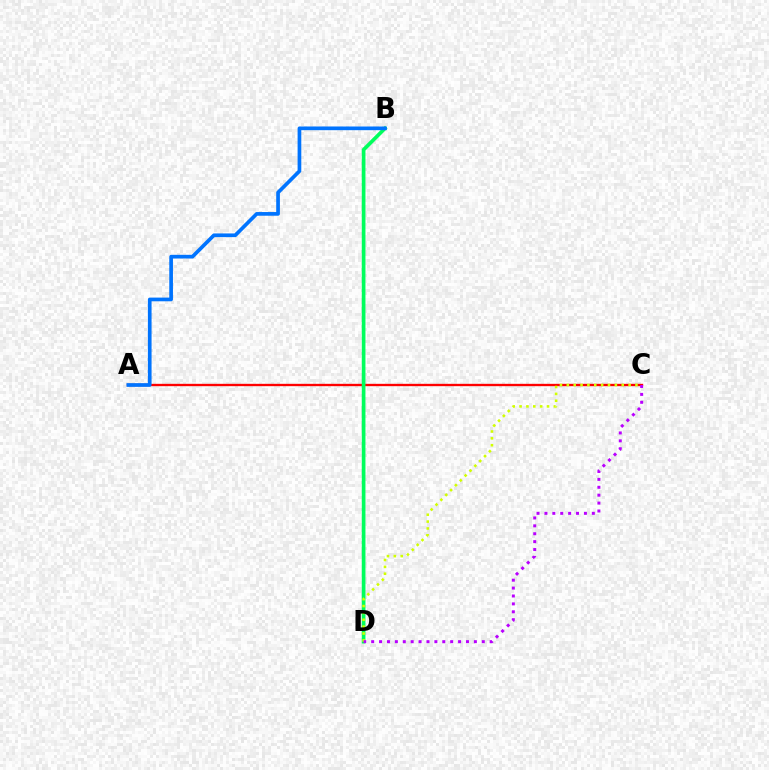{('A', 'C'): [{'color': '#ff0000', 'line_style': 'solid', 'thickness': 1.69}], ('B', 'D'): [{'color': '#00ff5c', 'line_style': 'solid', 'thickness': 2.65}], ('A', 'B'): [{'color': '#0074ff', 'line_style': 'solid', 'thickness': 2.66}], ('C', 'D'): [{'color': '#d1ff00', 'line_style': 'dotted', 'thickness': 1.87}, {'color': '#b900ff', 'line_style': 'dotted', 'thickness': 2.15}]}